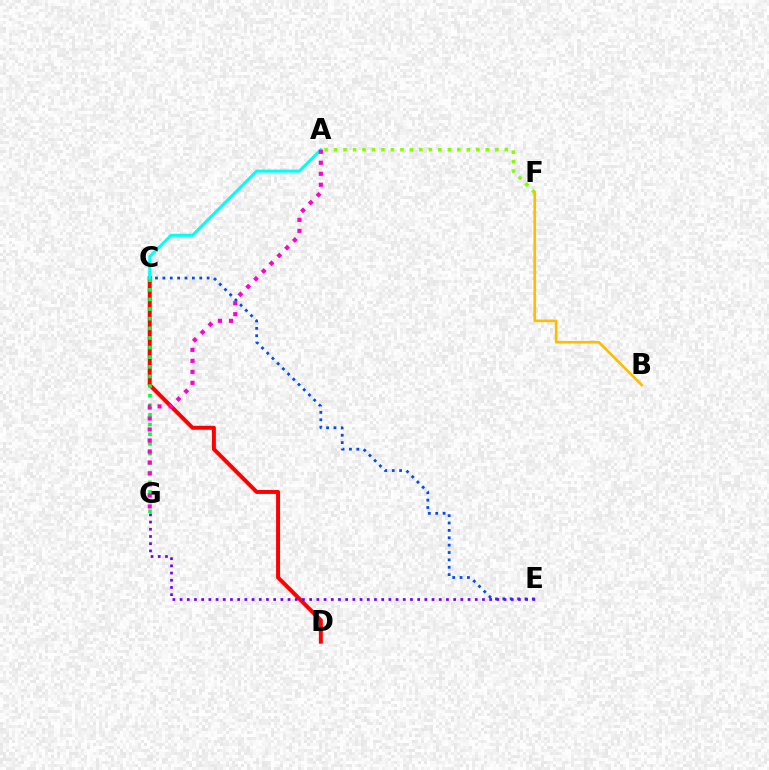{('C', 'D'): [{'color': '#ff0000', 'line_style': 'solid', 'thickness': 2.86}], ('C', 'G'): [{'color': '#00ff39', 'line_style': 'dotted', 'thickness': 2.62}], ('C', 'E'): [{'color': '#004bff', 'line_style': 'dotted', 'thickness': 2.0}], ('A', 'F'): [{'color': '#84ff00', 'line_style': 'dotted', 'thickness': 2.58}], ('A', 'C'): [{'color': '#00fff6', 'line_style': 'solid', 'thickness': 2.19}], ('E', 'G'): [{'color': '#7200ff', 'line_style': 'dotted', 'thickness': 1.96}], ('B', 'F'): [{'color': '#ffbd00', 'line_style': 'solid', 'thickness': 1.91}], ('A', 'G'): [{'color': '#ff00cf', 'line_style': 'dotted', 'thickness': 2.99}]}